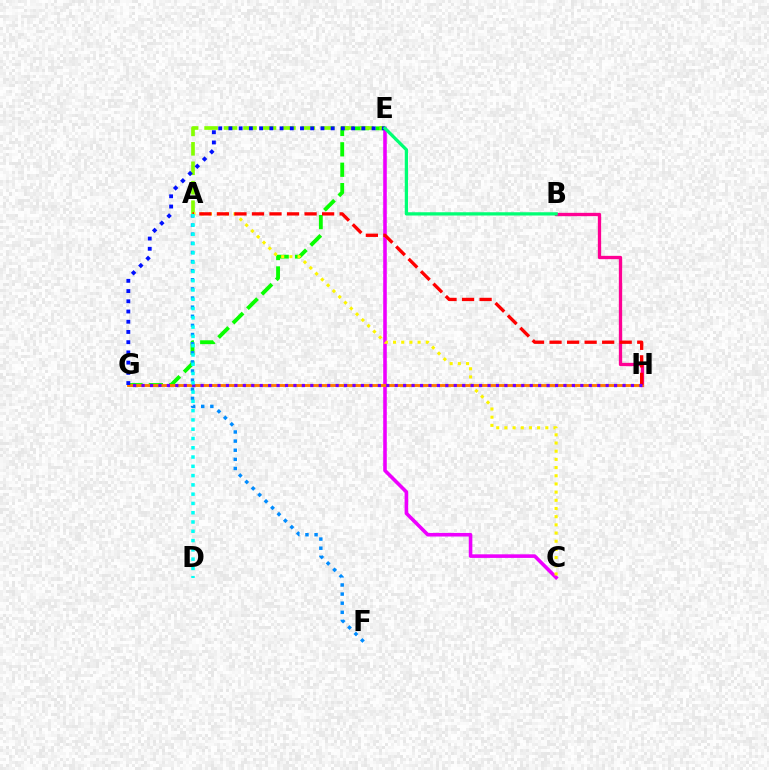{('B', 'H'): [{'color': '#ff0094', 'line_style': 'solid', 'thickness': 2.39}], ('E', 'G'): [{'color': '#08ff00', 'line_style': 'dashed', 'thickness': 2.77}, {'color': '#0010ff', 'line_style': 'dotted', 'thickness': 2.78}], ('C', 'E'): [{'color': '#ee00ff', 'line_style': 'solid', 'thickness': 2.58}], ('A', 'E'): [{'color': '#84ff00', 'line_style': 'dashed', 'thickness': 2.64}], ('A', 'C'): [{'color': '#fcf500', 'line_style': 'dotted', 'thickness': 2.22}], ('G', 'H'): [{'color': '#ff7c00', 'line_style': 'solid', 'thickness': 2.08}, {'color': '#7200ff', 'line_style': 'dotted', 'thickness': 2.29}], ('A', 'F'): [{'color': '#008cff', 'line_style': 'dotted', 'thickness': 2.48}], ('A', 'H'): [{'color': '#ff0000', 'line_style': 'dashed', 'thickness': 2.38}], ('B', 'E'): [{'color': '#00ff74', 'line_style': 'solid', 'thickness': 2.35}], ('A', 'D'): [{'color': '#00fff6', 'line_style': 'dotted', 'thickness': 2.52}]}